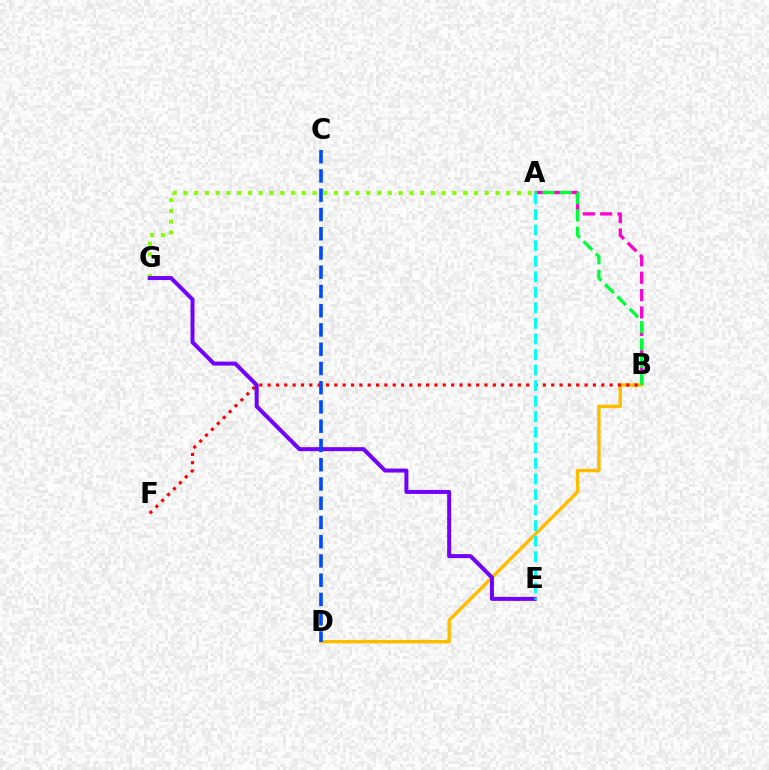{('A', 'G'): [{'color': '#84ff00', 'line_style': 'dotted', 'thickness': 2.92}], ('B', 'D'): [{'color': '#ffbd00', 'line_style': 'solid', 'thickness': 2.49}], ('A', 'B'): [{'color': '#ff00cf', 'line_style': 'dashed', 'thickness': 2.36}, {'color': '#00ff39', 'line_style': 'dashed', 'thickness': 2.35}], ('B', 'F'): [{'color': '#ff0000', 'line_style': 'dotted', 'thickness': 2.27}], ('E', 'G'): [{'color': '#7200ff', 'line_style': 'solid', 'thickness': 2.88}], ('A', 'E'): [{'color': '#00fff6', 'line_style': 'dashed', 'thickness': 2.11}], ('C', 'D'): [{'color': '#004bff', 'line_style': 'dashed', 'thickness': 2.62}]}